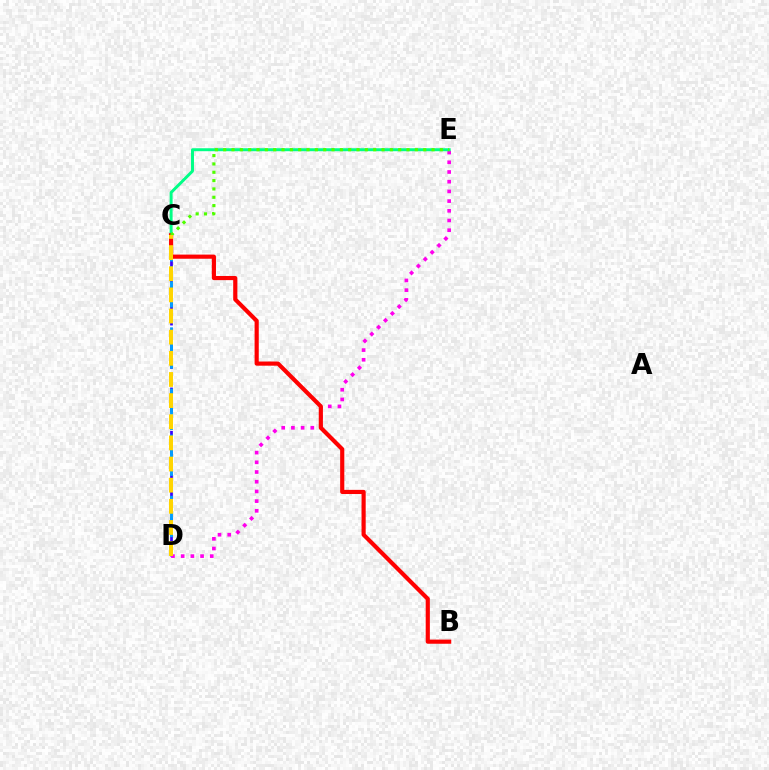{('C', 'D'): [{'color': '#3700ff', 'line_style': 'dashed', 'thickness': 1.96}, {'color': '#009eff', 'line_style': 'dashed', 'thickness': 2.08}, {'color': '#ffd500', 'line_style': 'dashed', 'thickness': 2.87}], ('D', 'E'): [{'color': '#ff00ed', 'line_style': 'dotted', 'thickness': 2.64}], ('C', 'E'): [{'color': '#00ff86', 'line_style': 'solid', 'thickness': 2.13}, {'color': '#4fff00', 'line_style': 'dotted', 'thickness': 2.26}], ('B', 'C'): [{'color': '#ff0000', 'line_style': 'solid', 'thickness': 2.99}]}